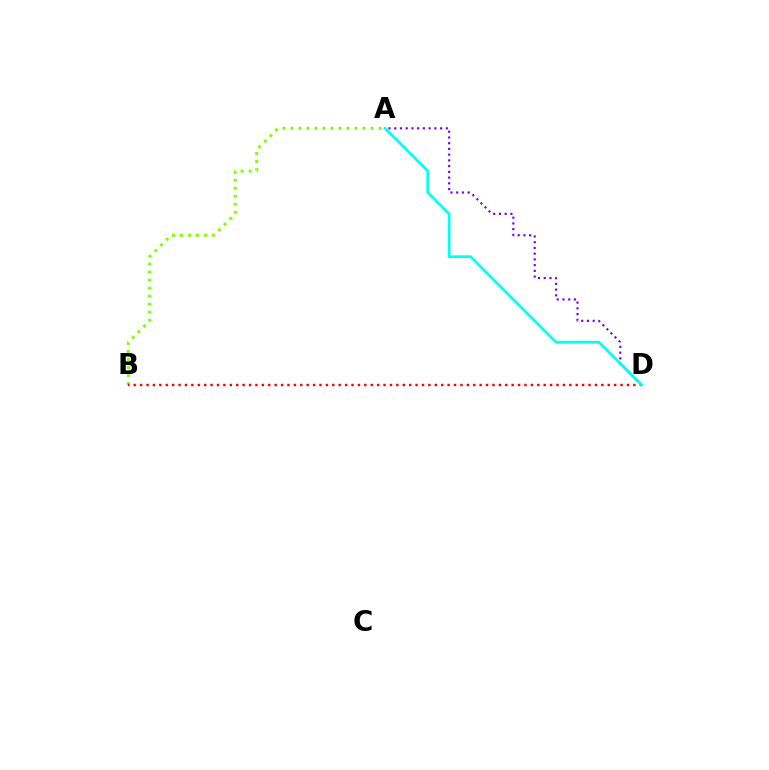{('A', 'D'): [{'color': '#7200ff', 'line_style': 'dotted', 'thickness': 1.56}, {'color': '#00fff6', 'line_style': 'solid', 'thickness': 1.97}], ('A', 'B'): [{'color': '#84ff00', 'line_style': 'dotted', 'thickness': 2.18}], ('B', 'D'): [{'color': '#ff0000', 'line_style': 'dotted', 'thickness': 1.74}]}